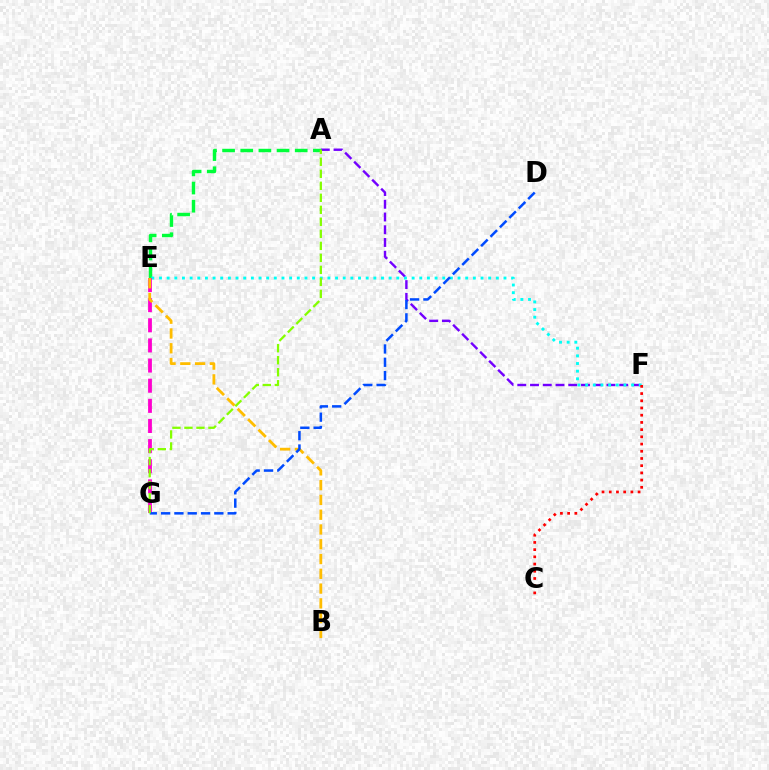{('A', 'F'): [{'color': '#7200ff', 'line_style': 'dashed', 'thickness': 1.73}], ('A', 'E'): [{'color': '#00ff39', 'line_style': 'dashed', 'thickness': 2.47}], ('E', 'F'): [{'color': '#00fff6', 'line_style': 'dotted', 'thickness': 2.08}], ('E', 'G'): [{'color': '#ff00cf', 'line_style': 'dashed', 'thickness': 2.74}], ('B', 'E'): [{'color': '#ffbd00', 'line_style': 'dashed', 'thickness': 2.01}], ('D', 'G'): [{'color': '#004bff', 'line_style': 'dashed', 'thickness': 1.81}], ('C', 'F'): [{'color': '#ff0000', 'line_style': 'dotted', 'thickness': 1.96}], ('A', 'G'): [{'color': '#84ff00', 'line_style': 'dashed', 'thickness': 1.63}]}